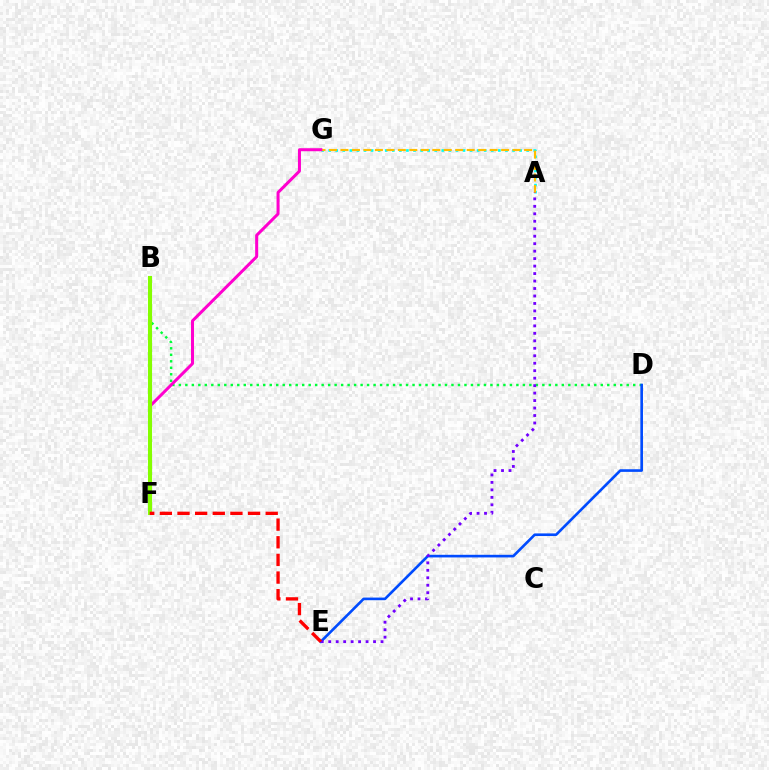{('A', 'G'): [{'color': '#00fff6', 'line_style': 'dotted', 'thickness': 1.92}, {'color': '#ffbd00', 'line_style': 'dashed', 'thickness': 1.56}], ('B', 'D'): [{'color': '#00ff39', 'line_style': 'dotted', 'thickness': 1.76}], ('F', 'G'): [{'color': '#ff00cf', 'line_style': 'solid', 'thickness': 2.17}], ('B', 'F'): [{'color': '#84ff00', 'line_style': 'solid', 'thickness': 2.95}], ('D', 'E'): [{'color': '#004bff', 'line_style': 'solid', 'thickness': 1.9}], ('A', 'E'): [{'color': '#7200ff', 'line_style': 'dotted', 'thickness': 2.03}], ('E', 'F'): [{'color': '#ff0000', 'line_style': 'dashed', 'thickness': 2.4}]}